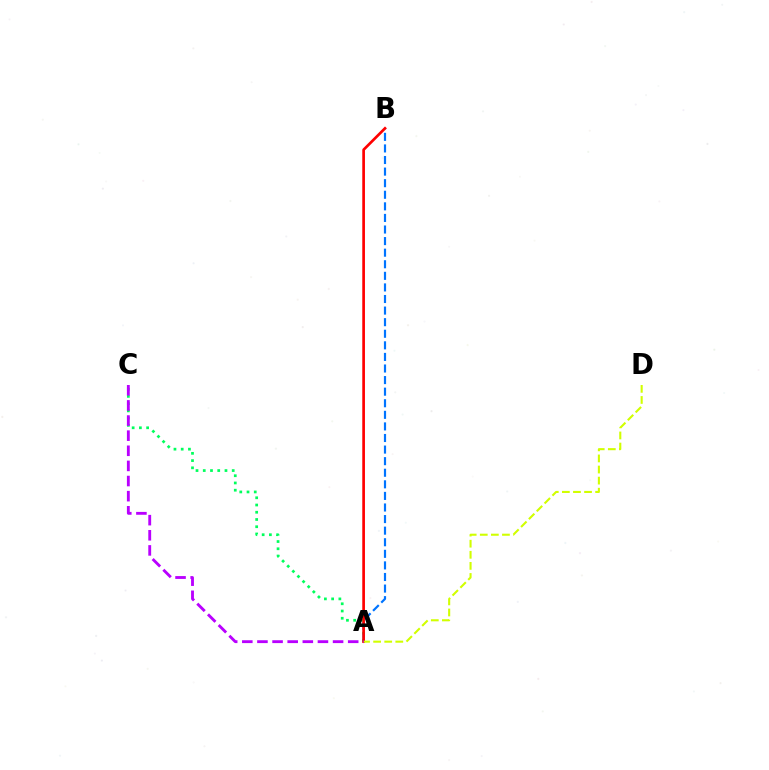{('A', 'C'): [{'color': '#00ff5c', 'line_style': 'dotted', 'thickness': 1.97}, {'color': '#b900ff', 'line_style': 'dashed', 'thickness': 2.05}], ('A', 'B'): [{'color': '#0074ff', 'line_style': 'dashed', 'thickness': 1.57}, {'color': '#ff0000', 'line_style': 'solid', 'thickness': 1.93}], ('A', 'D'): [{'color': '#d1ff00', 'line_style': 'dashed', 'thickness': 1.51}]}